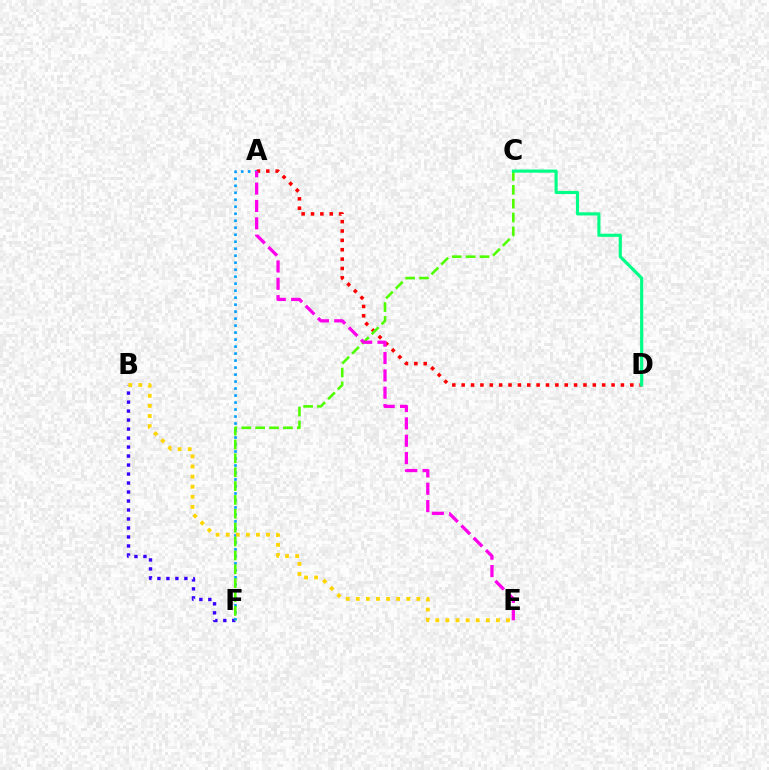{('B', 'F'): [{'color': '#3700ff', 'line_style': 'dotted', 'thickness': 2.44}], ('A', 'F'): [{'color': '#009eff', 'line_style': 'dotted', 'thickness': 1.9}], ('A', 'D'): [{'color': '#ff0000', 'line_style': 'dotted', 'thickness': 2.55}], ('C', 'F'): [{'color': '#4fff00', 'line_style': 'dashed', 'thickness': 1.88}], ('A', 'E'): [{'color': '#ff00ed', 'line_style': 'dashed', 'thickness': 2.36}], ('C', 'D'): [{'color': '#00ff86', 'line_style': 'solid', 'thickness': 2.26}], ('B', 'E'): [{'color': '#ffd500', 'line_style': 'dotted', 'thickness': 2.74}]}